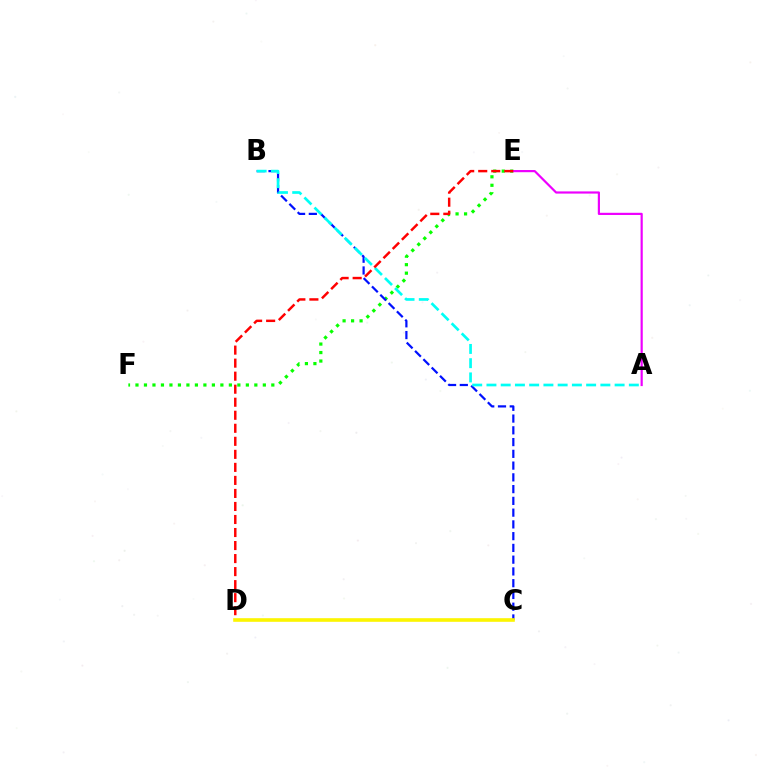{('E', 'F'): [{'color': '#08ff00', 'line_style': 'dotted', 'thickness': 2.31}], ('B', 'C'): [{'color': '#0010ff', 'line_style': 'dashed', 'thickness': 1.6}], ('A', 'B'): [{'color': '#00fff6', 'line_style': 'dashed', 'thickness': 1.93}], ('A', 'E'): [{'color': '#ee00ff', 'line_style': 'solid', 'thickness': 1.58}], ('D', 'E'): [{'color': '#ff0000', 'line_style': 'dashed', 'thickness': 1.77}], ('C', 'D'): [{'color': '#fcf500', 'line_style': 'solid', 'thickness': 2.6}]}